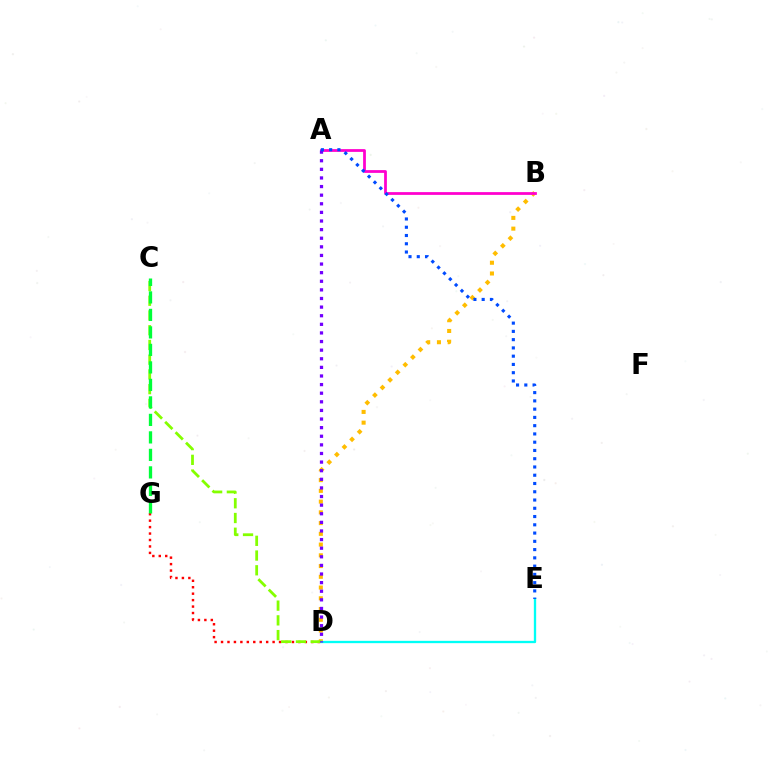{('D', 'G'): [{'color': '#ff0000', 'line_style': 'dotted', 'thickness': 1.75}], ('B', 'D'): [{'color': '#ffbd00', 'line_style': 'dotted', 'thickness': 2.92}], ('A', 'B'): [{'color': '#ff00cf', 'line_style': 'solid', 'thickness': 1.99}], ('D', 'E'): [{'color': '#00fff6', 'line_style': 'solid', 'thickness': 1.67}], ('C', 'D'): [{'color': '#84ff00', 'line_style': 'dashed', 'thickness': 2.0}], ('C', 'G'): [{'color': '#00ff39', 'line_style': 'dashed', 'thickness': 2.38}], ('A', 'D'): [{'color': '#7200ff', 'line_style': 'dotted', 'thickness': 2.34}], ('A', 'E'): [{'color': '#004bff', 'line_style': 'dotted', 'thickness': 2.24}]}